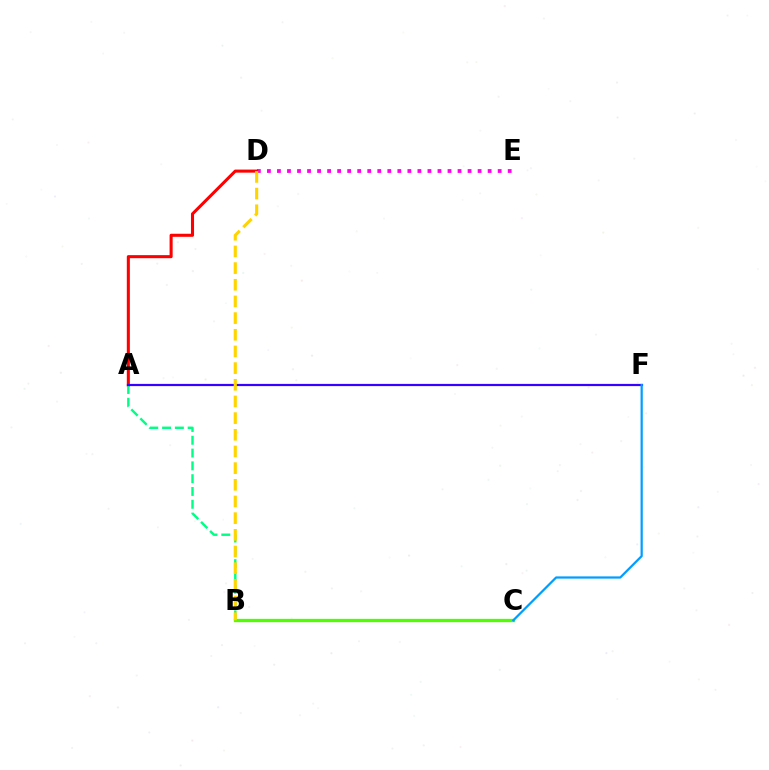{('D', 'E'): [{'color': '#ff00ed', 'line_style': 'dotted', 'thickness': 2.73}], ('A', 'D'): [{'color': '#ff0000', 'line_style': 'solid', 'thickness': 2.2}], ('B', 'C'): [{'color': '#4fff00', 'line_style': 'solid', 'thickness': 2.38}], ('A', 'B'): [{'color': '#00ff86', 'line_style': 'dashed', 'thickness': 1.74}], ('A', 'F'): [{'color': '#3700ff', 'line_style': 'solid', 'thickness': 1.59}], ('C', 'F'): [{'color': '#009eff', 'line_style': 'solid', 'thickness': 1.61}], ('B', 'D'): [{'color': '#ffd500', 'line_style': 'dashed', 'thickness': 2.26}]}